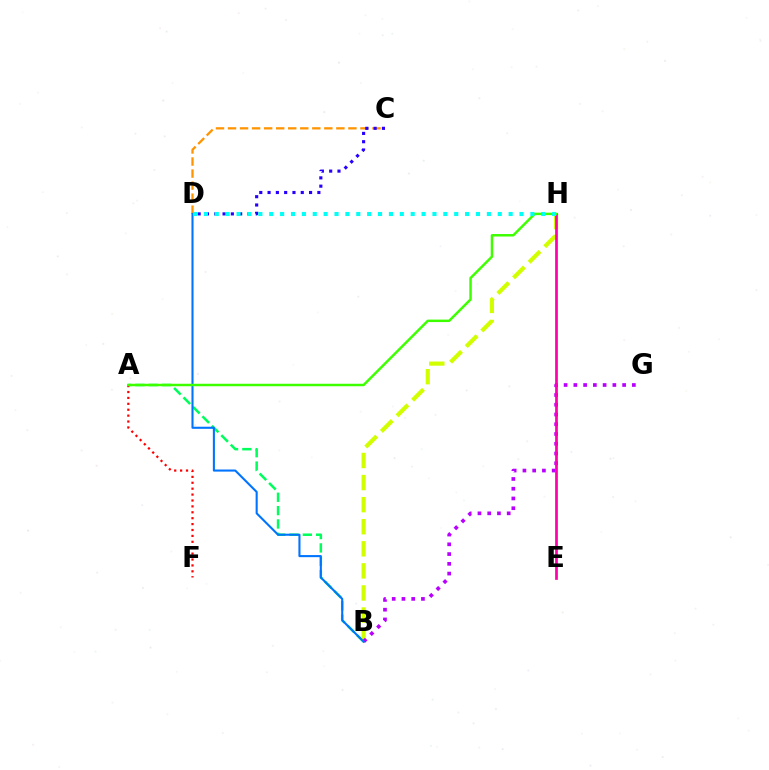{('C', 'D'): [{'color': '#ff9400', 'line_style': 'dashed', 'thickness': 1.64}, {'color': '#2500ff', 'line_style': 'dotted', 'thickness': 2.26}], ('A', 'B'): [{'color': '#00ff5c', 'line_style': 'dashed', 'thickness': 1.81}], ('B', 'H'): [{'color': '#d1ff00', 'line_style': 'dashed', 'thickness': 3.0}], ('B', 'G'): [{'color': '#b900ff', 'line_style': 'dotted', 'thickness': 2.65}], ('B', 'D'): [{'color': '#0074ff', 'line_style': 'solid', 'thickness': 1.5}], ('A', 'F'): [{'color': '#ff0000', 'line_style': 'dotted', 'thickness': 1.6}], ('E', 'H'): [{'color': '#ff00ac', 'line_style': 'solid', 'thickness': 1.95}], ('A', 'H'): [{'color': '#3dff00', 'line_style': 'solid', 'thickness': 1.78}], ('D', 'H'): [{'color': '#00fff6', 'line_style': 'dotted', 'thickness': 2.96}]}